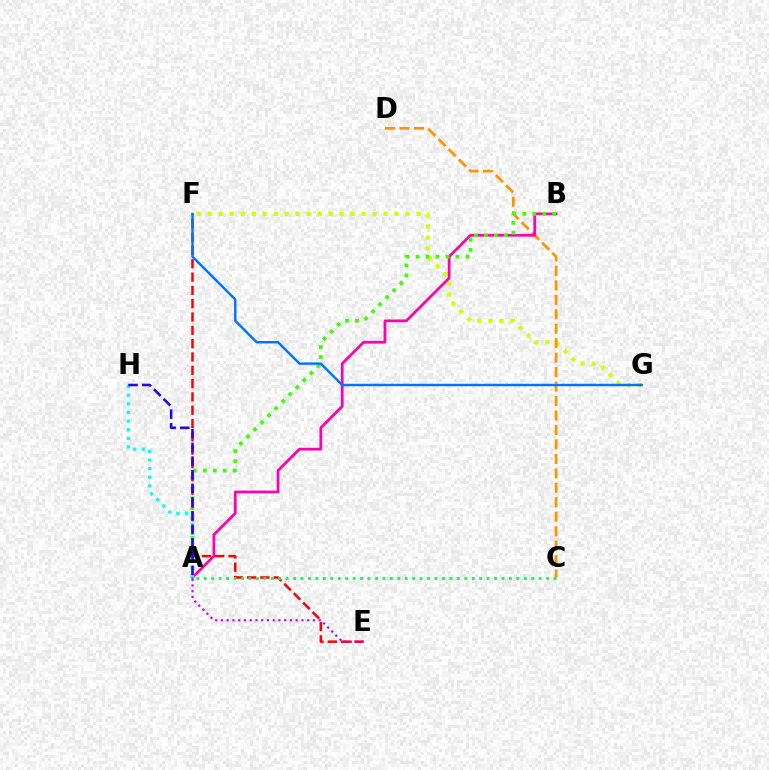{('F', 'G'): [{'color': '#d1ff00', 'line_style': 'dotted', 'thickness': 2.98}, {'color': '#0074ff', 'line_style': 'solid', 'thickness': 1.76}], ('C', 'D'): [{'color': '#ff9400', 'line_style': 'dashed', 'thickness': 1.97}], ('A', 'B'): [{'color': '#ff00ac', 'line_style': 'solid', 'thickness': 1.97}, {'color': '#3dff00', 'line_style': 'dotted', 'thickness': 2.71}], ('E', 'F'): [{'color': '#ff0000', 'line_style': 'dashed', 'thickness': 1.81}], ('A', 'H'): [{'color': '#00fff6', 'line_style': 'dotted', 'thickness': 2.34}, {'color': '#2500ff', 'line_style': 'dashed', 'thickness': 1.86}], ('A', 'C'): [{'color': '#00ff5c', 'line_style': 'dotted', 'thickness': 2.02}], ('A', 'E'): [{'color': '#b900ff', 'line_style': 'dotted', 'thickness': 1.56}]}